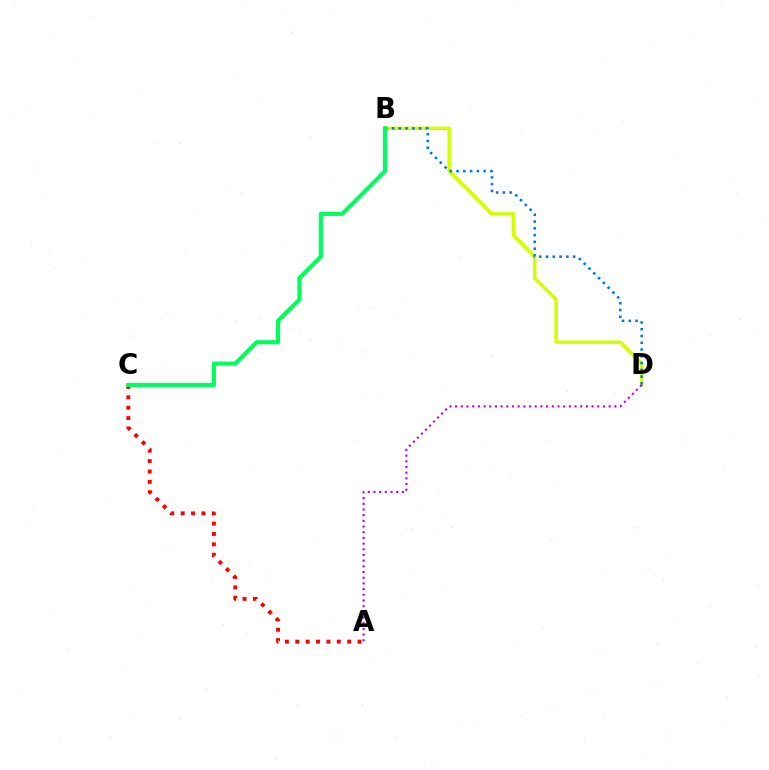{('B', 'D'): [{'color': '#d1ff00', 'line_style': 'solid', 'thickness': 2.52}, {'color': '#0074ff', 'line_style': 'dotted', 'thickness': 1.84}], ('A', 'C'): [{'color': '#ff0000', 'line_style': 'dotted', 'thickness': 2.82}], ('B', 'C'): [{'color': '#00ff5c', 'line_style': 'solid', 'thickness': 2.98}], ('A', 'D'): [{'color': '#b900ff', 'line_style': 'dotted', 'thickness': 1.54}]}